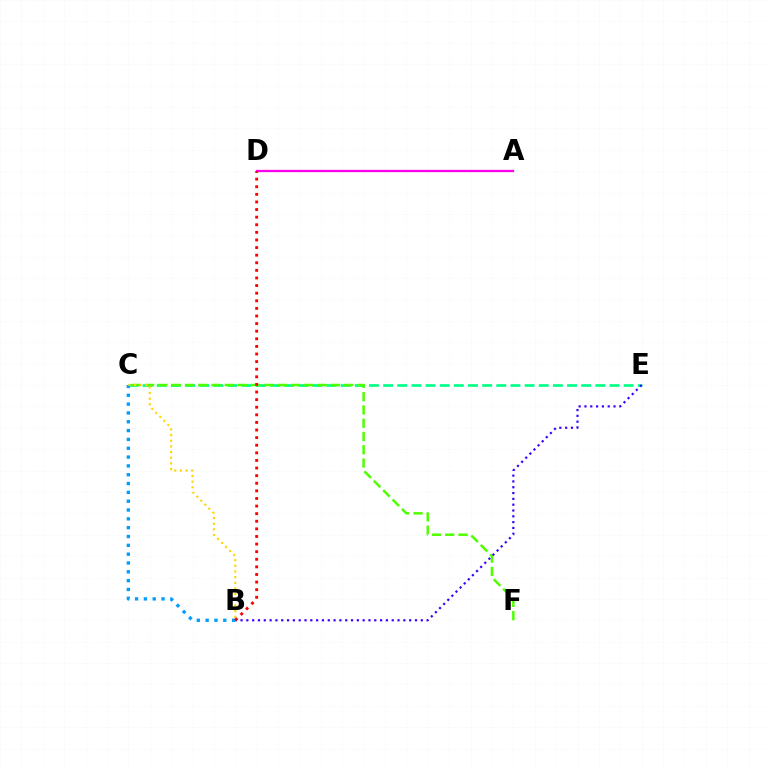{('C', 'E'): [{'color': '#00ff86', 'line_style': 'dashed', 'thickness': 1.92}], ('C', 'F'): [{'color': '#4fff00', 'line_style': 'dashed', 'thickness': 1.8}], ('B', 'E'): [{'color': '#3700ff', 'line_style': 'dotted', 'thickness': 1.58}], ('B', 'C'): [{'color': '#009eff', 'line_style': 'dotted', 'thickness': 2.4}, {'color': '#ffd500', 'line_style': 'dotted', 'thickness': 1.54}], ('A', 'D'): [{'color': '#ff00ed', 'line_style': 'solid', 'thickness': 1.64}], ('B', 'D'): [{'color': '#ff0000', 'line_style': 'dotted', 'thickness': 2.07}]}